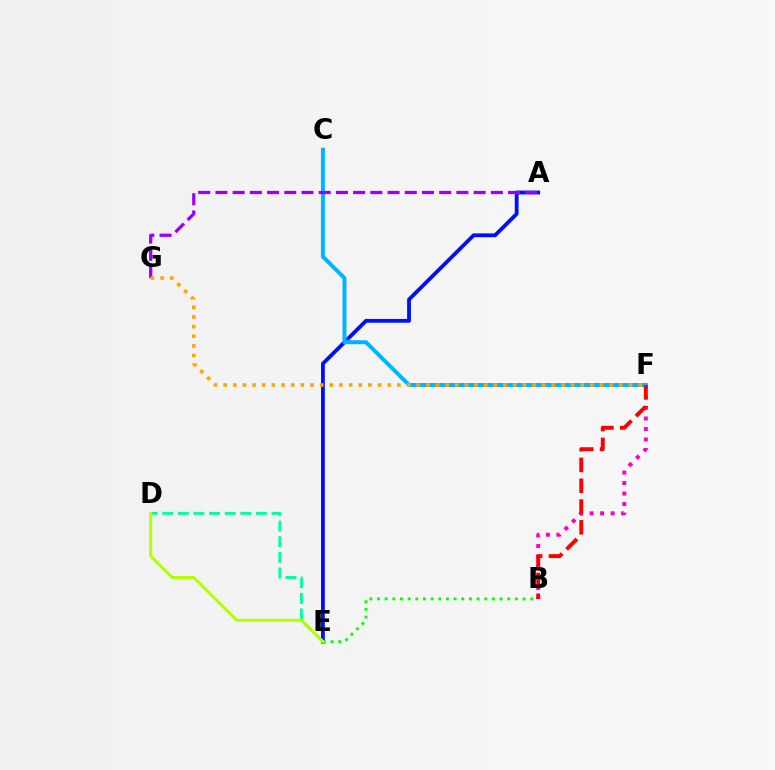{('A', 'E'): [{'color': '#0010ff', 'line_style': 'solid', 'thickness': 2.74}], ('C', 'F'): [{'color': '#00b5ff', 'line_style': 'solid', 'thickness': 2.86}], ('A', 'G'): [{'color': '#9b00ff', 'line_style': 'dashed', 'thickness': 2.34}], ('B', 'E'): [{'color': '#08ff00', 'line_style': 'dotted', 'thickness': 2.08}], ('B', 'F'): [{'color': '#ff00bd', 'line_style': 'dotted', 'thickness': 2.85}, {'color': '#ff0000', 'line_style': 'dashed', 'thickness': 2.82}], ('D', 'E'): [{'color': '#00ff9d', 'line_style': 'dashed', 'thickness': 2.12}, {'color': '#b3ff00', 'line_style': 'solid', 'thickness': 2.17}], ('F', 'G'): [{'color': '#ffa500', 'line_style': 'dotted', 'thickness': 2.62}]}